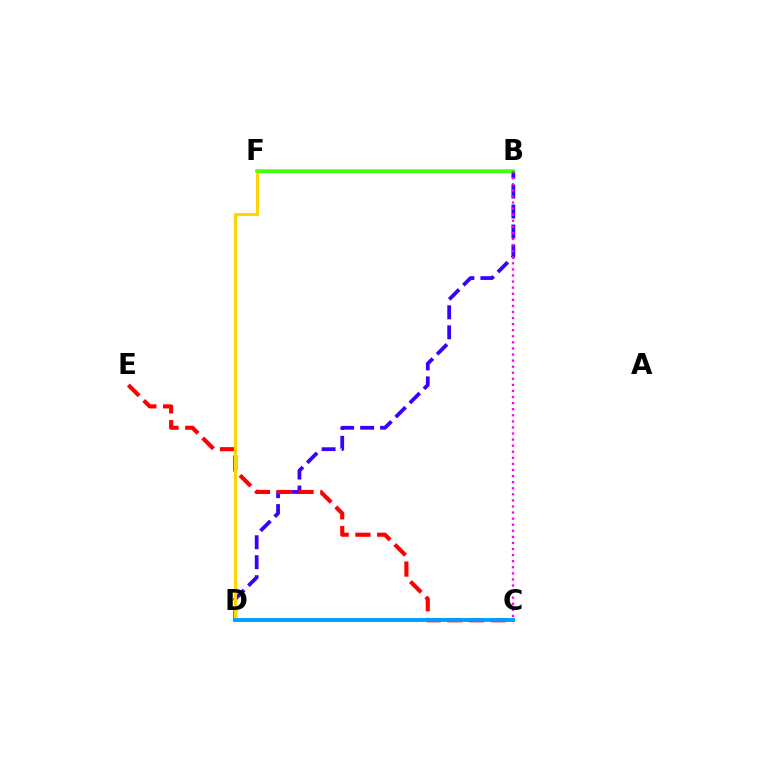{('B', 'D'): [{'color': '#3700ff', 'line_style': 'dashed', 'thickness': 2.72}], ('B', 'F'): [{'color': '#00ff86', 'line_style': 'solid', 'thickness': 2.25}, {'color': '#4fff00', 'line_style': 'solid', 'thickness': 2.54}], ('C', 'E'): [{'color': '#ff0000', 'line_style': 'dashed', 'thickness': 2.96}], ('D', 'F'): [{'color': '#ffd500', 'line_style': 'solid', 'thickness': 2.23}], ('C', 'D'): [{'color': '#009eff', 'line_style': 'solid', 'thickness': 2.78}], ('B', 'C'): [{'color': '#ff00ed', 'line_style': 'dotted', 'thickness': 1.65}]}